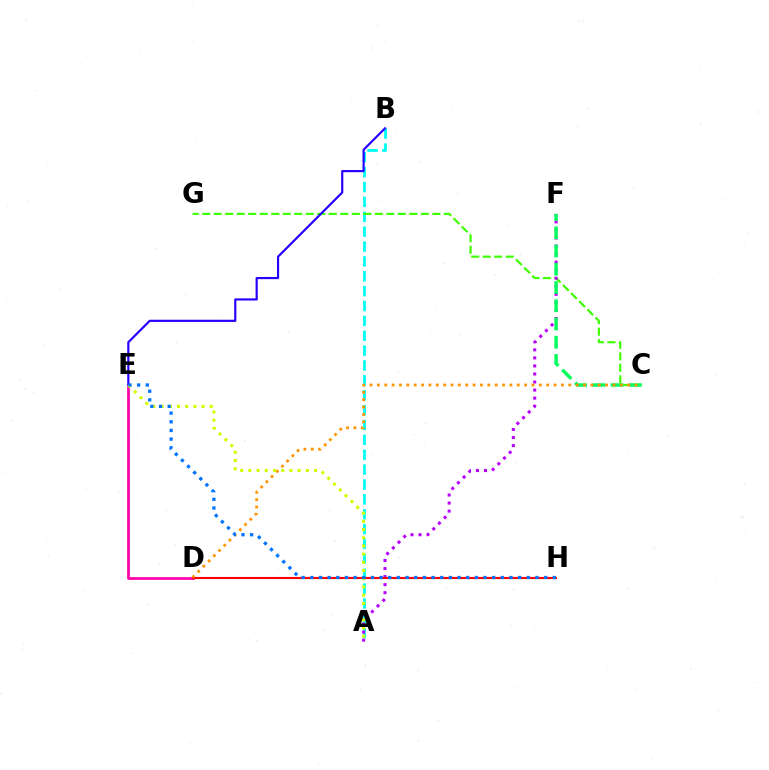{('A', 'B'): [{'color': '#00fff6', 'line_style': 'dashed', 'thickness': 2.02}], ('C', 'G'): [{'color': '#3dff00', 'line_style': 'dashed', 'thickness': 1.56}], ('A', 'F'): [{'color': '#b900ff', 'line_style': 'dotted', 'thickness': 2.19}], ('C', 'F'): [{'color': '#00ff5c', 'line_style': 'dashed', 'thickness': 2.48}], ('D', 'E'): [{'color': '#ff00ac', 'line_style': 'solid', 'thickness': 1.98}], ('B', 'E'): [{'color': '#2500ff', 'line_style': 'solid', 'thickness': 1.57}], ('D', 'H'): [{'color': '#ff0000', 'line_style': 'solid', 'thickness': 1.52}], ('C', 'D'): [{'color': '#ff9400', 'line_style': 'dotted', 'thickness': 2.0}], ('A', 'E'): [{'color': '#d1ff00', 'line_style': 'dotted', 'thickness': 2.23}], ('E', 'H'): [{'color': '#0074ff', 'line_style': 'dotted', 'thickness': 2.35}]}